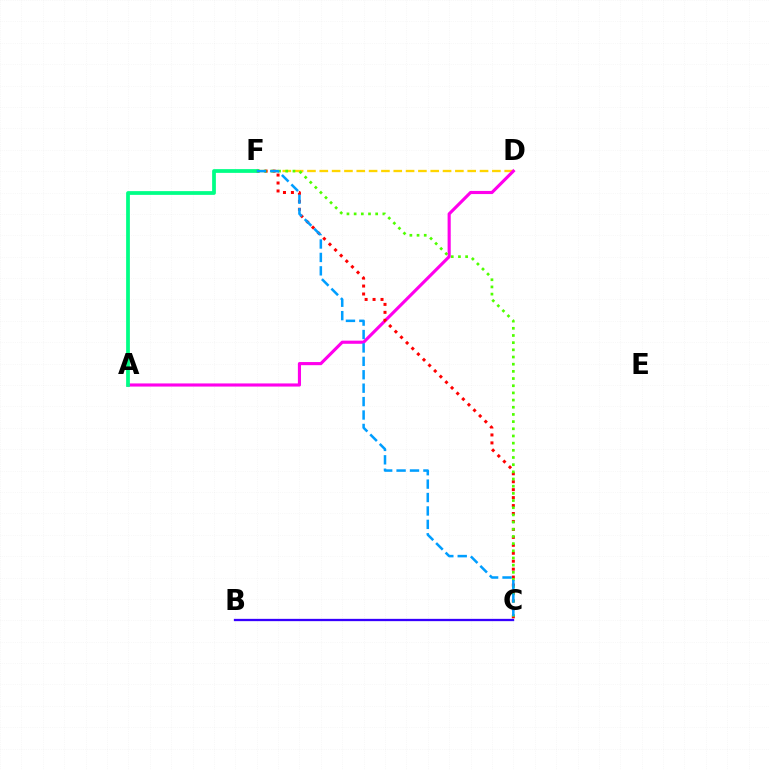{('D', 'F'): [{'color': '#ffd500', 'line_style': 'dashed', 'thickness': 1.67}], ('A', 'D'): [{'color': '#ff00ed', 'line_style': 'solid', 'thickness': 2.25}], ('C', 'F'): [{'color': '#ff0000', 'line_style': 'dotted', 'thickness': 2.16}, {'color': '#4fff00', 'line_style': 'dotted', 'thickness': 1.95}, {'color': '#009eff', 'line_style': 'dashed', 'thickness': 1.82}], ('B', 'C'): [{'color': '#3700ff', 'line_style': 'solid', 'thickness': 1.65}], ('A', 'F'): [{'color': '#00ff86', 'line_style': 'solid', 'thickness': 2.7}]}